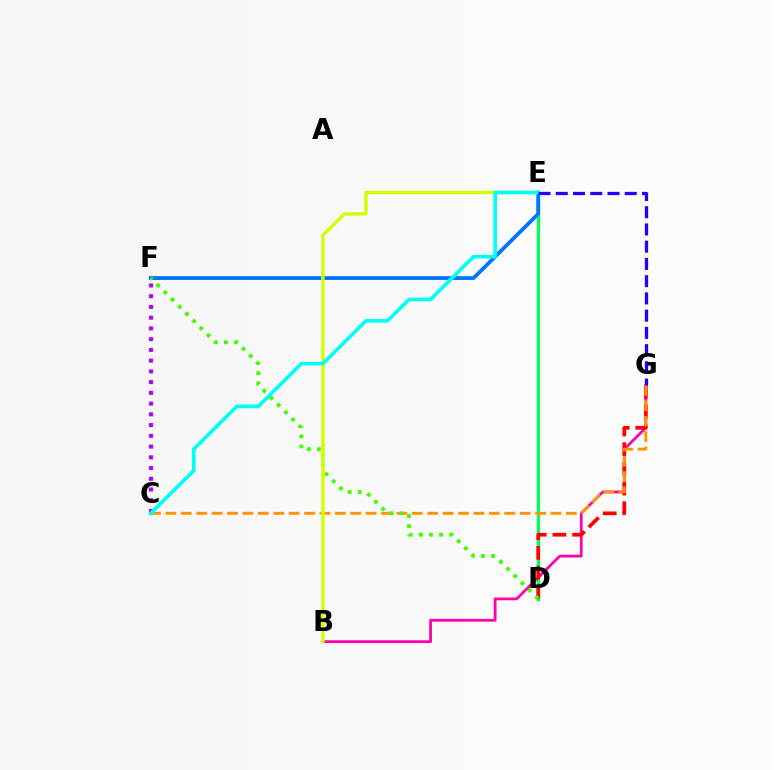{('D', 'E'): [{'color': '#00ff5c', 'line_style': 'solid', 'thickness': 2.39}], ('E', 'F'): [{'color': '#0074ff', 'line_style': 'solid', 'thickness': 2.71}], ('C', 'F'): [{'color': '#b900ff', 'line_style': 'dotted', 'thickness': 2.92}], ('B', 'G'): [{'color': '#ff00ac', 'line_style': 'solid', 'thickness': 1.99}], ('D', 'G'): [{'color': '#ff0000', 'line_style': 'dashed', 'thickness': 2.68}], ('C', 'G'): [{'color': '#ff9400', 'line_style': 'dashed', 'thickness': 2.09}], ('D', 'F'): [{'color': '#3dff00', 'line_style': 'dotted', 'thickness': 2.76}], ('B', 'E'): [{'color': '#d1ff00', 'line_style': 'solid', 'thickness': 2.42}], ('C', 'E'): [{'color': '#00fff6', 'line_style': 'solid', 'thickness': 2.63}], ('E', 'G'): [{'color': '#2500ff', 'line_style': 'dashed', 'thickness': 2.34}]}